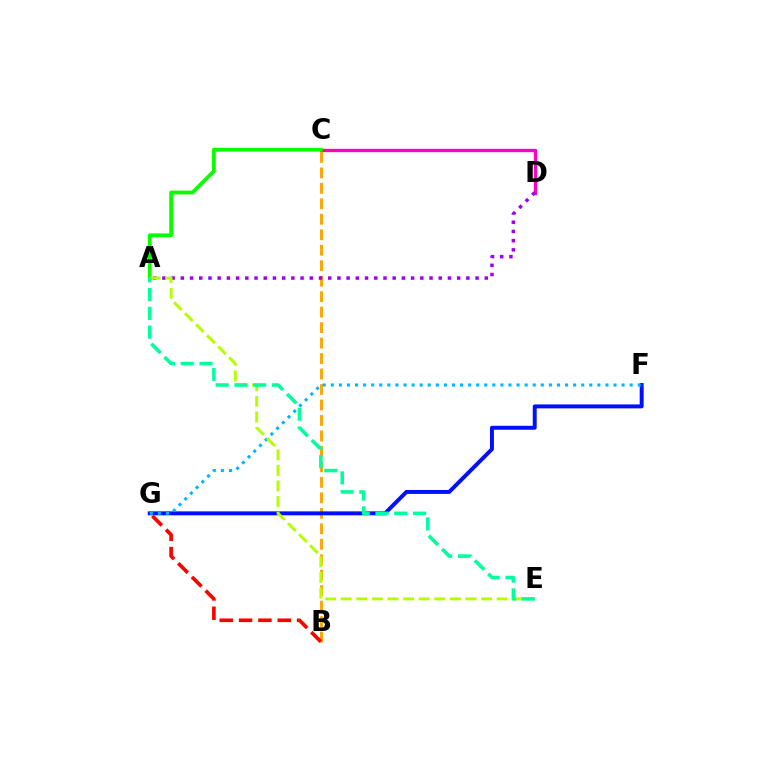{('C', 'D'): [{'color': '#ff00bd', 'line_style': 'solid', 'thickness': 2.42}], ('B', 'C'): [{'color': '#ffa500', 'line_style': 'dashed', 'thickness': 2.1}], ('A', 'C'): [{'color': '#08ff00', 'line_style': 'solid', 'thickness': 2.72}], ('A', 'D'): [{'color': '#9b00ff', 'line_style': 'dotted', 'thickness': 2.5}], ('F', 'G'): [{'color': '#0010ff', 'line_style': 'solid', 'thickness': 2.84}, {'color': '#00b5ff', 'line_style': 'dotted', 'thickness': 2.19}], ('B', 'G'): [{'color': '#ff0000', 'line_style': 'dashed', 'thickness': 2.63}], ('A', 'E'): [{'color': '#b3ff00', 'line_style': 'dashed', 'thickness': 2.12}, {'color': '#00ff9d', 'line_style': 'dashed', 'thickness': 2.55}]}